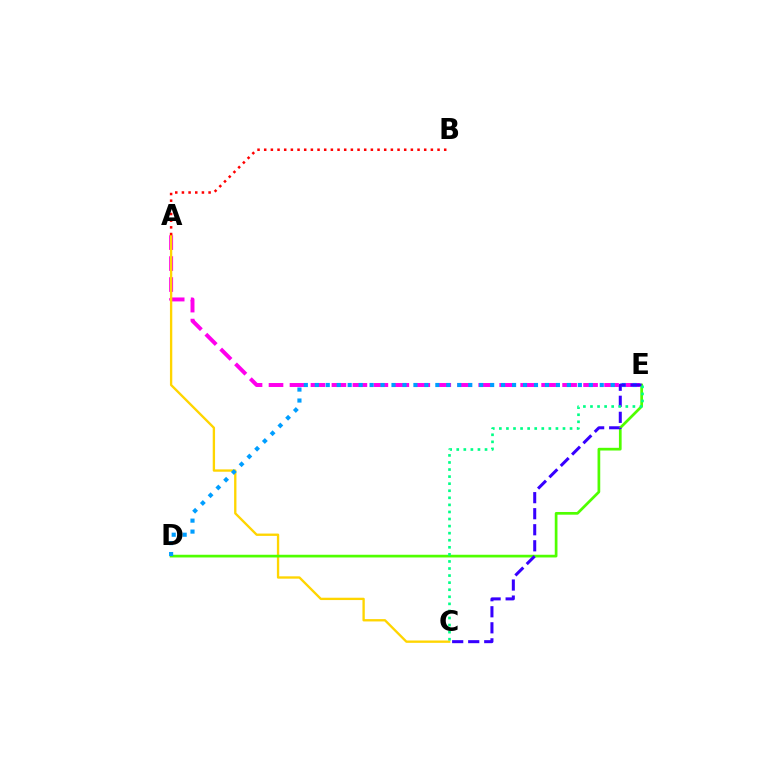{('A', 'E'): [{'color': '#ff00ed', 'line_style': 'dashed', 'thickness': 2.85}], ('A', 'C'): [{'color': '#ffd500', 'line_style': 'solid', 'thickness': 1.68}], ('D', 'E'): [{'color': '#4fff00', 'line_style': 'solid', 'thickness': 1.95}, {'color': '#009eff', 'line_style': 'dotted', 'thickness': 2.98}], ('A', 'B'): [{'color': '#ff0000', 'line_style': 'dotted', 'thickness': 1.81}], ('C', 'E'): [{'color': '#3700ff', 'line_style': 'dashed', 'thickness': 2.18}, {'color': '#00ff86', 'line_style': 'dotted', 'thickness': 1.92}]}